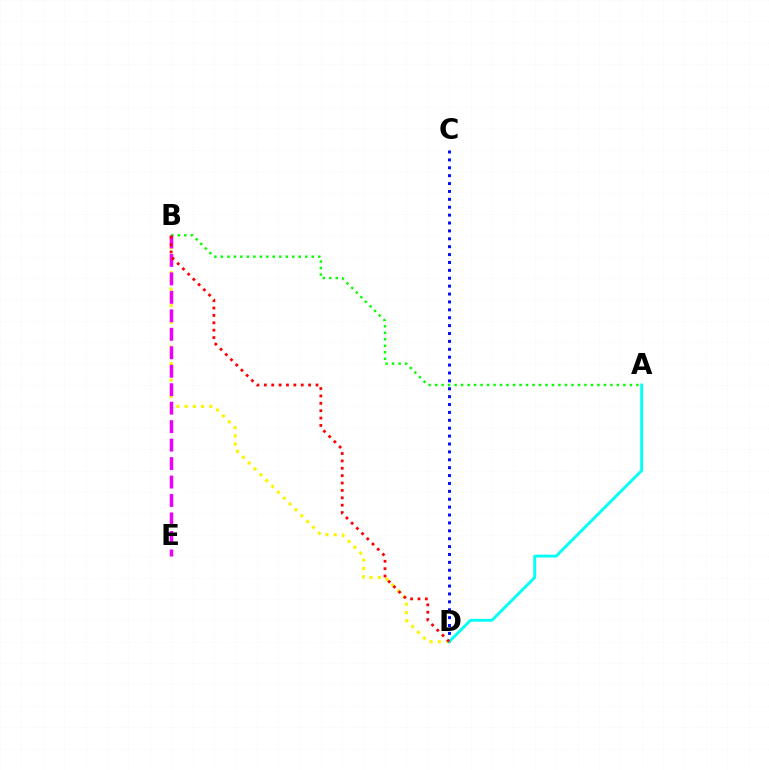{('B', 'D'): [{'color': '#fcf500', 'line_style': 'dotted', 'thickness': 2.24}, {'color': '#ff0000', 'line_style': 'dotted', 'thickness': 2.01}], ('C', 'D'): [{'color': '#0010ff', 'line_style': 'dotted', 'thickness': 2.14}], ('A', 'D'): [{'color': '#00fff6', 'line_style': 'solid', 'thickness': 2.07}], ('A', 'B'): [{'color': '#08ff00', 'line_style': 'dotted', 'thickness': 1.76}], ('B', 'E'): [{'color': '#ee00ff', 'line_style': 'dashed', 'thickness': 2.51}]}